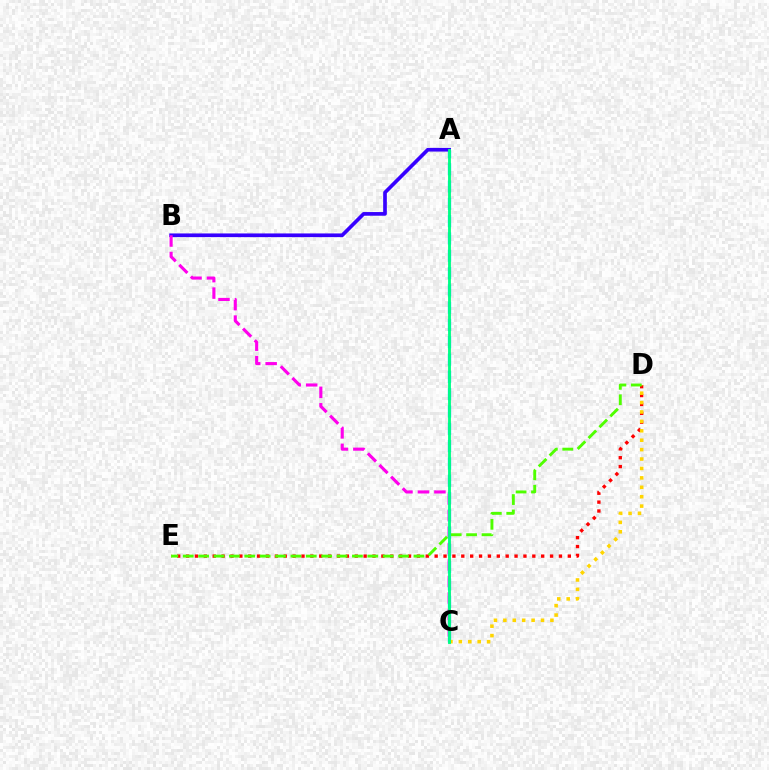{('A', 'C'): [{'color': '#009eff', 'line_style': 'dashed', 'thickness': 2.35}, {'color': '#00ff86', 'line_style': 'solid', 'thickness': 2.07}], ('D', 'E'): [{'color': '#ff0000', 'line_style': 'dotted', 'thickness': 2.41}, {'color': '#4fff00', 'line_style': 'dashed', 'thickness': 2.09}], ('A', 'B'): [{'color': '#3700ff', 'line_style': 'solid', 'thickness': 2.65}], ('B', 'C'): [{'color': '#ff00ed', 'line_style': 'dashed', 'thickness': 2.24}], ('C', 'D'): [{'color': '#ffd500', 'line_style': 'dotted', 'thickness': 2.56}]}